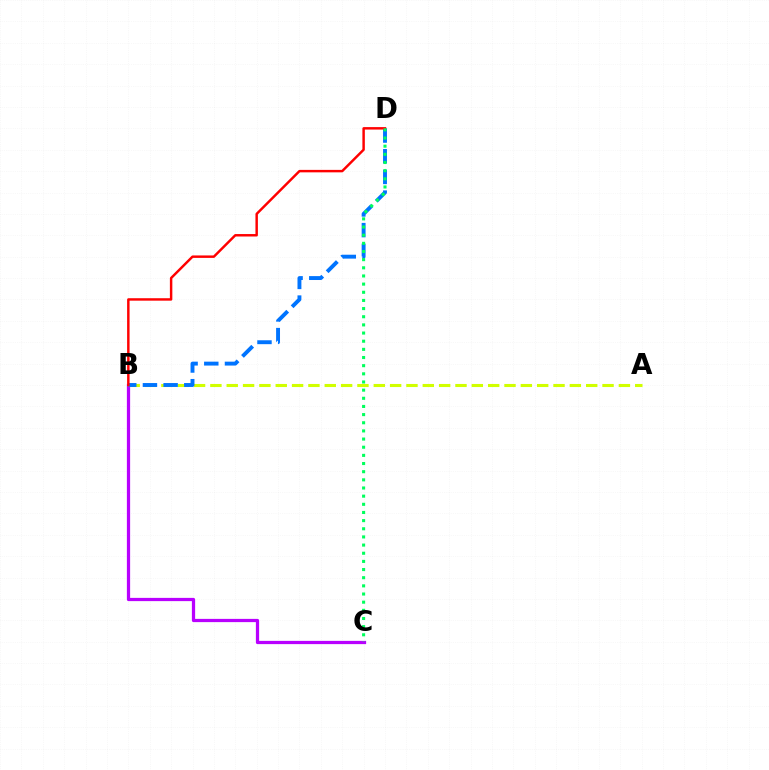{('B', 'C'): [{'color': '#b900ff', 'line_style': 'solid', 'thickness': 2.33}], ('A', 'B'): [{'color': '#d1ff00', 'line_style': 'dashed', 'thickness': 2.22}], ('B', 'D'): [{'color': '#0074ff', 'line_style': 'dashed', 'thickness': 2.81}, {'color': '#ff0000', 'line_style': 'solid', 'thickness': 1.77}], ('C', 'D'): [{'color': '#00ff5c', 'line_style': 'dotted', 'thickness': 2.22}]}